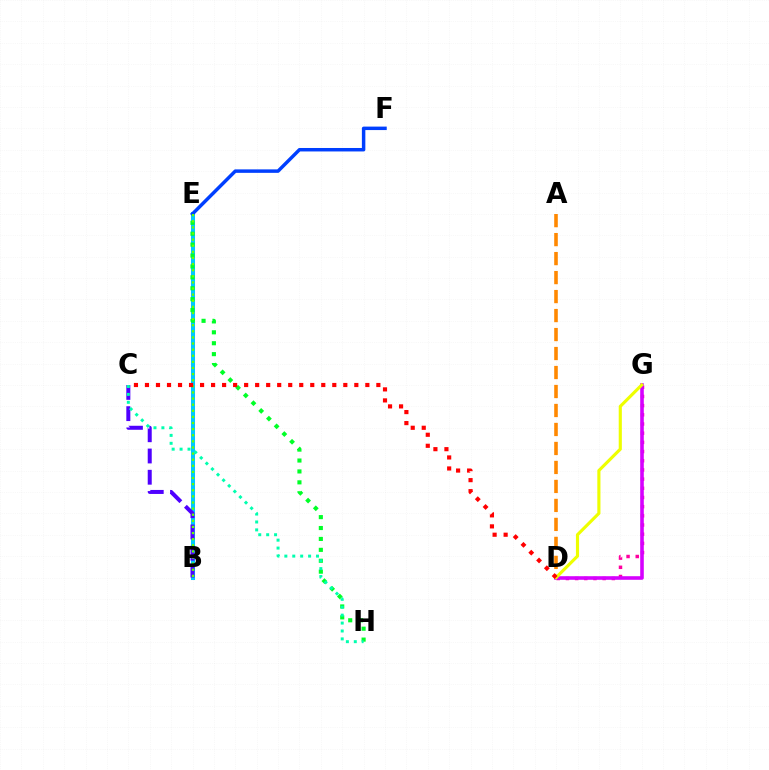{('B', 'E'): [{'color': '#00c7ff', 'line_style': 'solid', 'thickness': 2.91}, {'color': '#66ff00', 'line_style': 'dotted', 'thickness': 1.66}], ('E', 'H'): [{'color': '#00ff27', 'line_style': 'dotted', 'thickness': 2.96}], ('D', 'G'): [{'color': '#ff00a0', 'line_style': 'dotted', 'thickness': 2.5}, {'color': '#d600ff', 'line_style': 'solid', 'thickness': 2.58}, {'color': '#eeff00', 'line_style': 'solid', 'thickness': 2.26}], ('B', 'C'): [{'color': '#4f00ff', 'line_style': 'dashed', 'thickness': 2.89}], ('E', 'F'): [{'color': '#003fff', 'line_style': 'solid', 'thickness': 2.49}], ('A', 'D'): [{'color': '#ff8800', 'line_style': 'dashed', 'thickness': 2.58}], ('C', 'H'): [{'color': '#00ffaf', 'line_style': 'dotted', 'thickness': 2.15}], ('C', 'D'): [{'color': '#ff0000', 'line_style': 'dotted', 'thickness': 2.99}]}